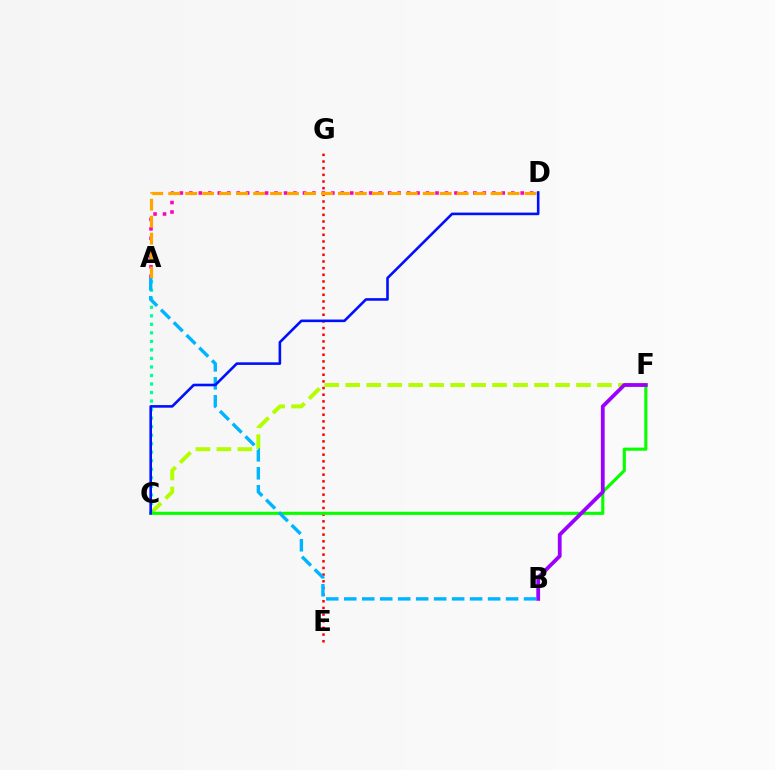{('A', 'D'): [{'color': '#ff00bd', 'line_style': 'dotted', 'thickness': 2.57}, {'color': '#ffa500', 'line_style': 'dashed', 'thickness': 2.31}], ('C', 'F'): [{'color': '#b3ff00', 'line_style': 'dashed', 'thickness': 2.85}, {'color': '#08ff00', 'line_style': 'solid', 'thickness': 2.25}], ('A', 'C'): [{'color': '#00ff9d', 'line_style': 'dotted', 'thickness': 2.32}], ('E', 'G'): [{'color': '#ff0000', 'line_style': 'dotted', 'thickness': 1.81}], ('B', 'F'): [{'color': '#9b00ff', 'line_style': 'solid', 'thickness': 2.72}], ('A', 'B'): [{'color': '#00b5ff', 'line_style': 'dashed', 'thickness': 2.44}], ('C', 'D'): [{'color': '#0010ff', 'line_style': 'solid', 'thickness': 1.88}]}